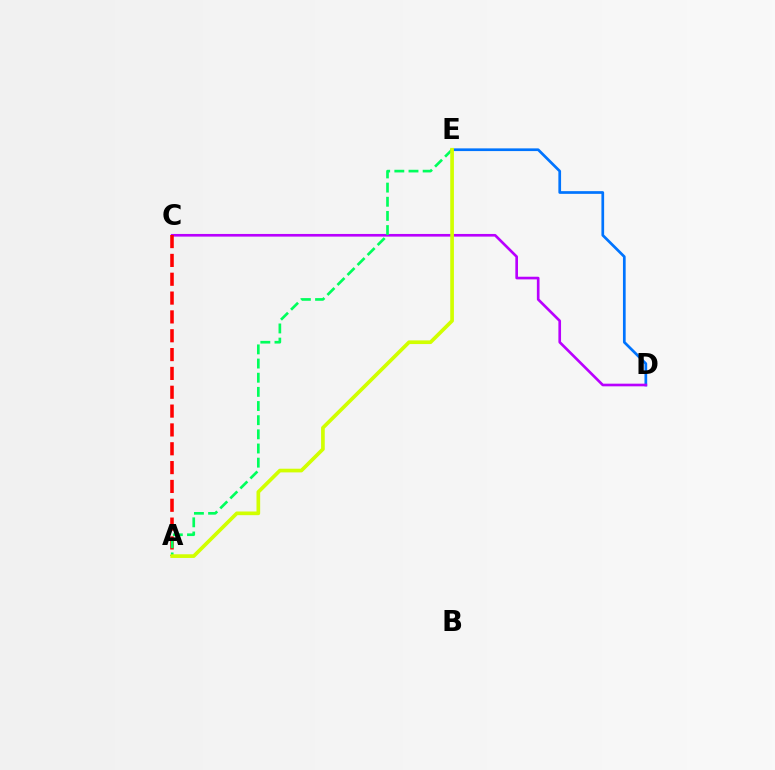{('D', 'E'): [{'color': '#0074ff', 'line_style': 'solid', 'thickness': 1.95}], ('C', 'D'): [{'color': '#b900ff', 'line_style': 'solid', 'thickness': 1.91}], ('A', 'C'): [{'color': '#ff0000', 'line_style': 'dashed', 'thickness': 2.56}], ('A', 'E'): [{'color': '#00ff5c', 'line_style': 'dashed', 'thickness': 1.92}, {'color': '#d1ff00', 'line_style': 'solid', 'thickness': 2.65}]}